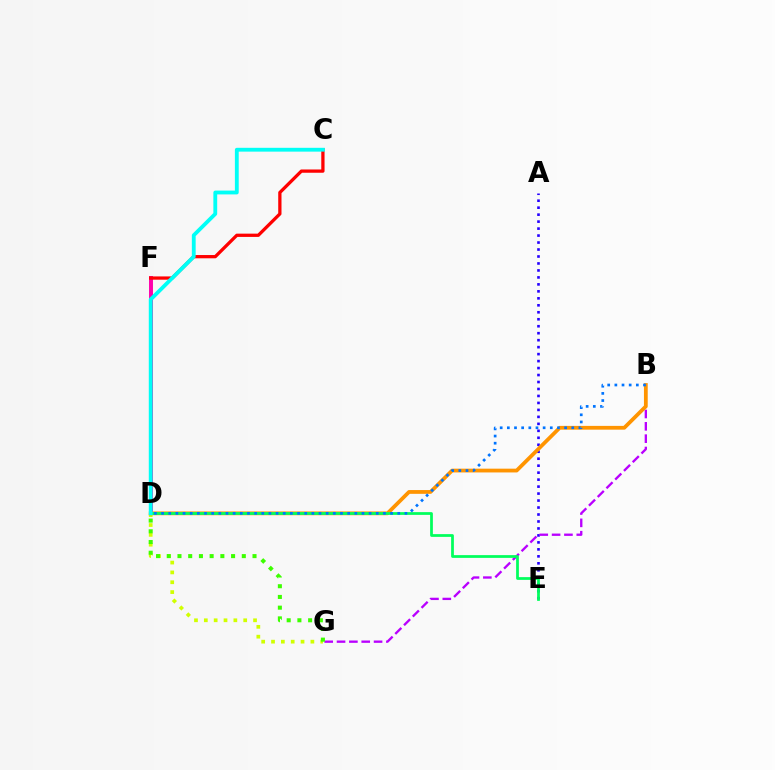{('A', 'E'): [{'color': '#2500ff', 'line_style': 'dotted', 'thickness': 1.89}], ('D', 'G'): [{'color': '#d1ff00', 'line_style': 'dotted', 'thickness': 2.67}, {'color': '#3dff00', 'line_style': 'dotted', 'thickness': 2.91}], ('D', 'F'): [{'color': '#ff00ac', 'line_style': 'solid', 'thickness': 2.83}], ('B', 'G'): [{'color': '#b900ff', 'line_style': 'dashed', 'thickness': 1.68}], ('B', 'D'): [{'color': '#ff9400', 'line_style': 'solid', 'thickness': 2.72}, {'color': '#0074ff', 'line_style': 'dotted', 'thickness': 1.94}], ('D', 'E'): [{'color': '#00ff5c', 'line_style': 'solid', 'thickness': 1.98}], ('C', 'F'): [{'color': '#ff0000', 'line_style': 'solid', 'thickness': 2.36}], ('C', 'D'): [{'color': '#00fff6', 'line_style': 'solid', 'thickness': 2.75}]}